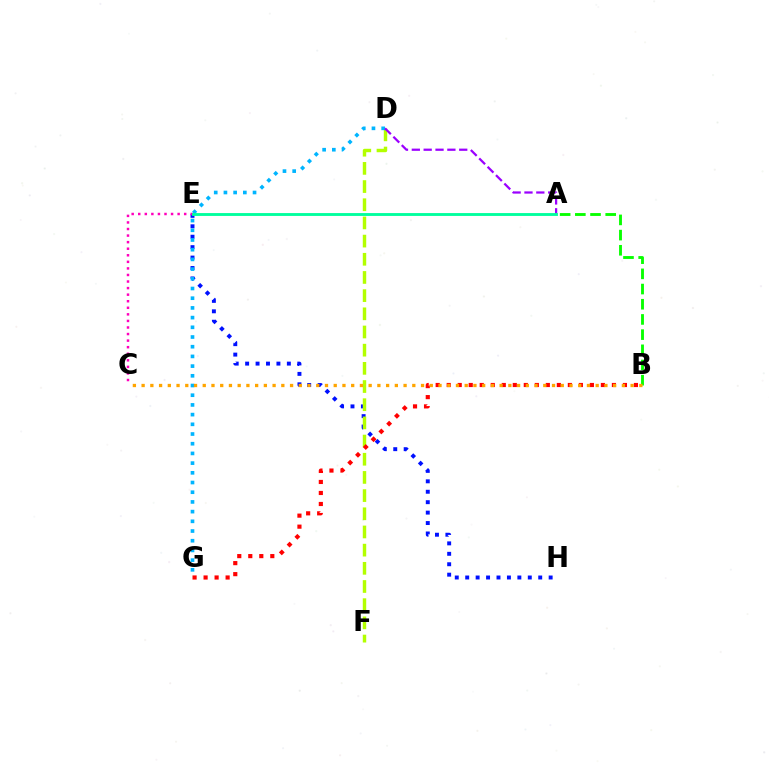{('E', 'H'): [{'color': '#0010ff', 'line_style': 'dotted', 'thickness': 2.83}], ('D', 'F'): [{'color': '#b3ff00', 'line_style': 'dashed', 'thickness': 2.47}], ('C', 'E'): [{'color': '#ff00bd', 'line_style': 'dotted', 'thickness': 1.78}], ('A', 'B'): [{'color': '#08ff00', 'line_style': 'dashed', 'thickness': 2.06}], ('D', 'G'): [{'color': '#00b5ff', 'line_style': 'dotted', 'thickness': 2.64}], ('A', 'D'): [{'color': '#9b00ff', 'line_style': 'dashed', 'thickness': 1.61}], ('A', 'E'): [{'color': '#00ff9d', 'line_style': 'solid', 'thickness': 2.06}], ('B', 'G'): [{'color': '#ff0000', 'line_style': 'dotted', 'thickness': 2.99}], ('B', 'C'): [{'color': '#ffa500', 'line_style': 'dotted', 'thickness': 2.37}]}